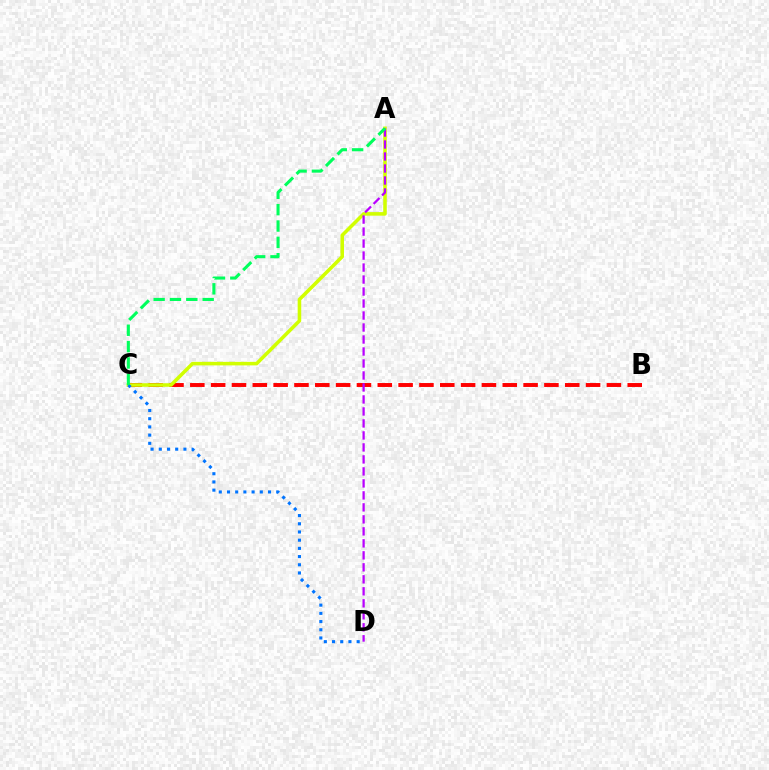{('B', 'C'): [{'color': '#ff0000', 'line_style': 'dashed', 'thickness': 2.83}], ('A', 'C'): [{'color': '#d1ff00', 'line_style': 'solid', 'thickness': 2.56}, {'color': '#00ff5c', 'line_style': 'dashed', 'thickness': 2.22}], ('C', 'D'): [{'color': '#0074ff', 'line_style': 'dotted', 'thickness': 2.23}], ('A', 'D'): [{'color': '#b900ff', 'line_style': 'dashed', 'thickness': 1.63}]}